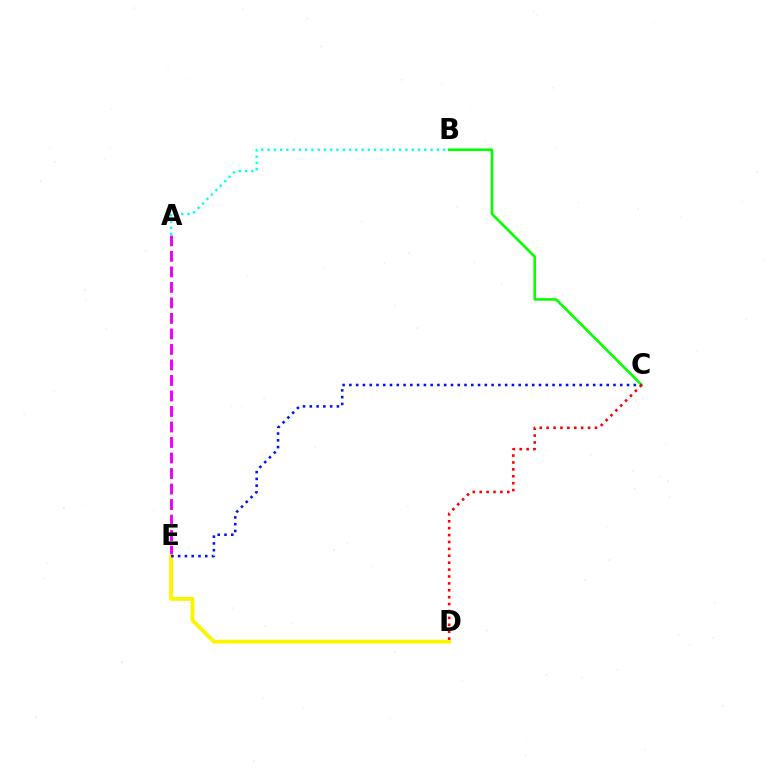{('A', 'E'): [{'color': '#ee00ff', 'line_style': 'dashed', 'thickness': 2.11}], ('B', 'C'): [{'color': '#08ff00', 'line_style': 'solid', 'thickness': 1.89}], ('D', 'E'): [{'color': '#fcf500', 'line_style': 'solid', 'thickness': 2.77}], ('C', 'E'): [{'color': '#0010ff', 'line_style': 'dotted', 'thickness': 1.84}], ('A', 'B'): [{'color': '#00fff6', 'line_style': 'dotted', 'thickness': 1.7}], ('C', 'D'): [{'color': '#ff0000', 'line_style': 'dotted', 'thickness': 1.88}]}